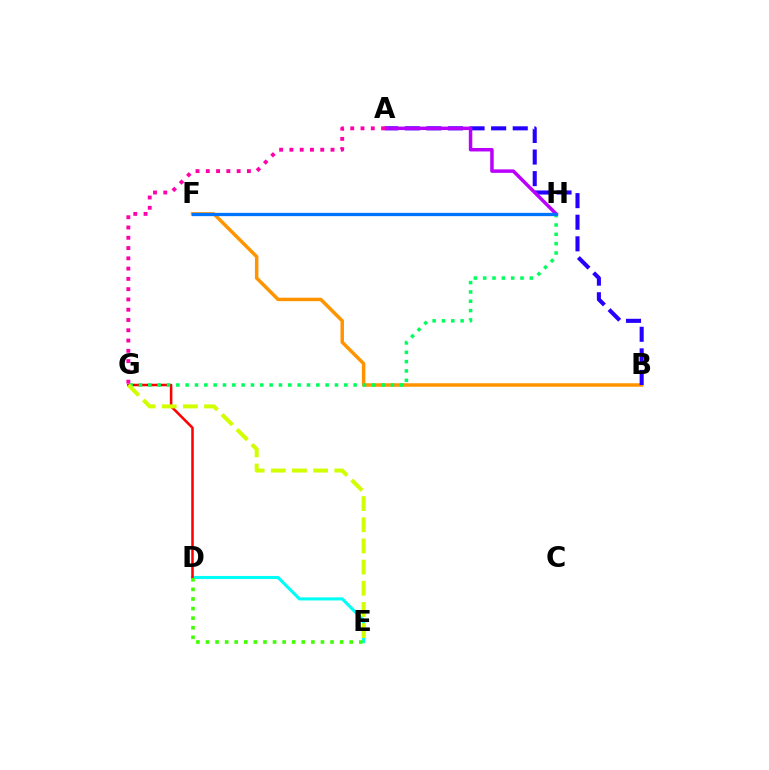{('D', 'E'): [{'color': '#00fff6', 'line_style': 'solid', 'thickness': 2.23}, {'color': '#3dff00', 'line_style': 'dotted', 'thickness': 2.6}], ('B', 'F'): [{'color': '#ff9400', 'line_style': 'solid', 'thickness': 2.5}], ('A', 'B'): [{'color': '#2500ff', 'line_style': 'dashed', 'thickness': 2.93}], ('D', 'G'): [{'color': '#ff0000', 'line_style': 'solid', 'thickness': 1.83}], ('A', 'H'): [{'color': '#b900ff', 'line_style': 'solid', 'thickness': 2.5}], ('G', 'H'): [{'color': '#00ff5c', 'line_style': 'dotted', 'thickness': 2.54}], ('E', 'G'): [{'color': '#d1ff00', 'line_style': 'dashed', 'thickness': 2.88}], ('F', 'H'): [{'color': '#0074ff', 'line_style': 'solid', 'thickness': 2.36}], ('A', 'G'): [{'color': '#ff00ac', 'line_style': 'dotted', 'thickness': 2.79}]}